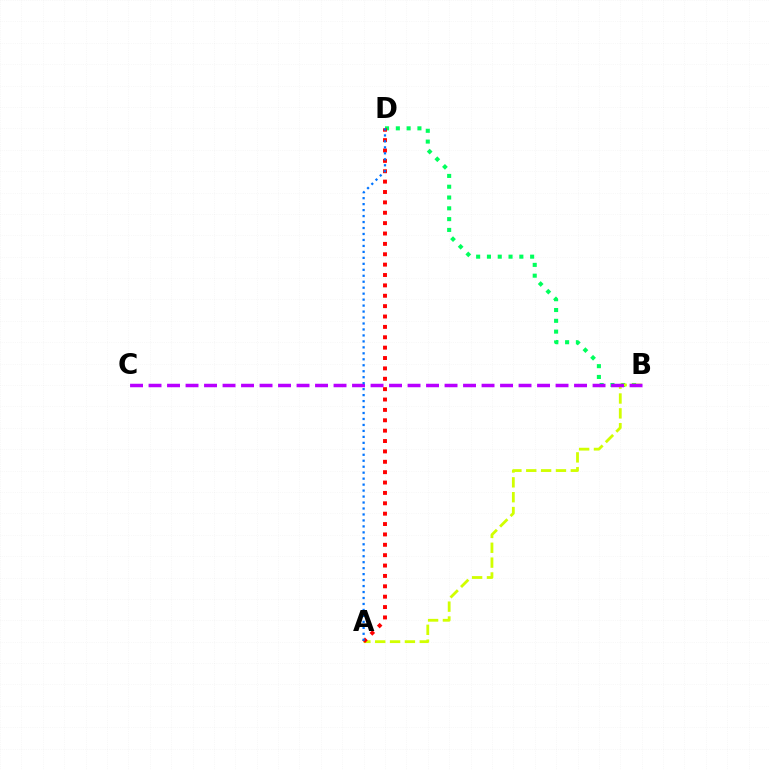{('B', 'D'): [{'color': '#00ff5c', 'line_style': 'dotted', 'thickness': 2.93}], ('A', 'B'): [{'color': '#d1ff00', 'line_style': 'dashed', 'thickness': 2.02}], ('B', 'C'): [{'color': '#b900ff', 'line_style': 'dashed', 'thickness': 2.51}], ('A', 'D'): [{'color': '#ff0000', 'line_style': 'dotted', 'thickness': 2.82}, {'color': '#0074ff', 'line_style': 'dotted', 'thickness': 1.62}]}